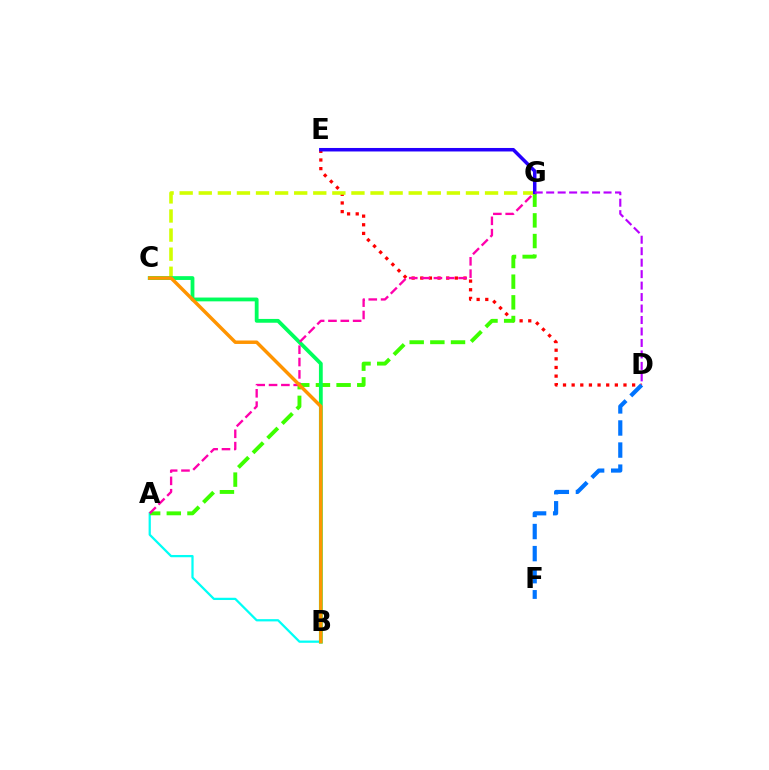{('A', 'B'): [{'color': '#00fff6', 'line_style': 'solid', 'thickness': 1.62}], ('D', 'E'): [{'color': '#ff0000', 'line_style': 'dotted', 'thickness': 2.35}], ('A', 'G'): [{'color': '#3dff00', 'line_style': 'dashed', 'thickness': 2.81}, {'color': '#ff00ac', 'line_style': 'dashed', 'thickness': 1.68}], ('C', 'G'): [{'color': '#d1ff00', 'line_style': 'dashed', 'thickness': 2.59}], ('B', 'C'): [{'color': '#00ff5c', 'line_style': 'solid', 'thickness': 2.74}, {'color': '#ff9400', 'line_style': 'solid', 'thickness': 2.49}], ('E', 'G'): [{'color': '#2500ff', 'line_style': 'solid', 'thickness': 2.52}], ('D', 'F'): [{'color': '#0074ff', 'line_style': 'dashed', 'thickness': 3.0}], ('D', 'G'): [{'color': '#b900ff', 'line_style': 'dashed', 'thickness': 1.56}]}